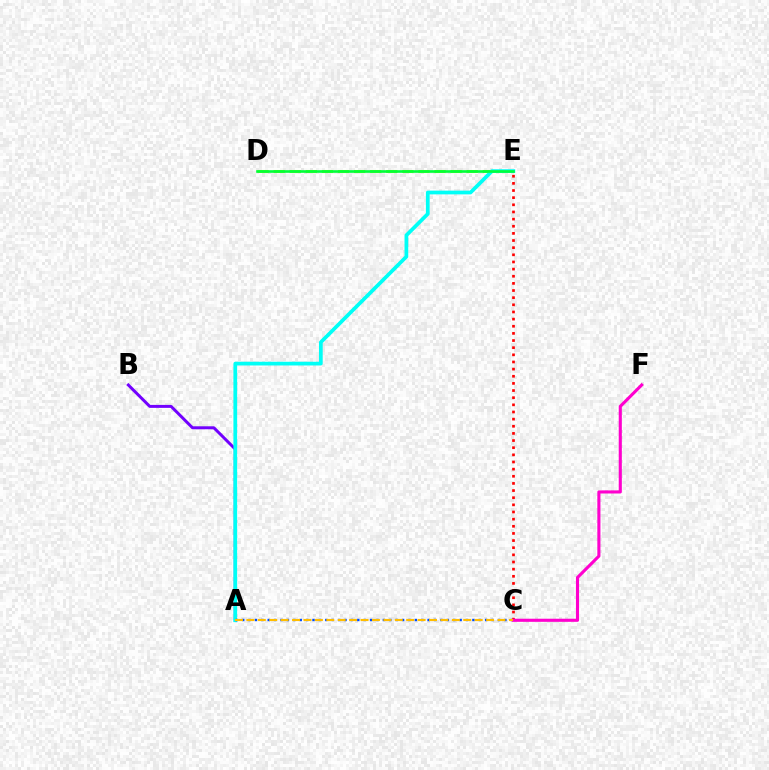{('D', 'E'): [{'color': '#84ff00', 'line_style': 'dashed', 'thickness': 2.19}, {'color': '#00ff39', 'line_style': 'solid', 'thickness': 1.89}], ('A', 'B'): [{'color': '#7200ff', 'line_style': 'solid', 'thickness': 2.14}], ('A', 'E'): [{'color': '#00fff6', 'line_style': 'solid', 'thickness': 2.69}], ('A', 'C'): [{'color': '#004bff', 'line_style': 'dotted', 'thickness': 1.74}, {'color': '#ffbd00', 'line_style': 'dashed', 'thickness': 1.55}], ('C', 'E'): [{'color': '#ff0000', 'line_style': 'dotted', 'thickness': 1.94}], ('C', 'F'): [{'color': '#ff00cf', 'line_style': 'solid', 'thickness': 2.24}]}